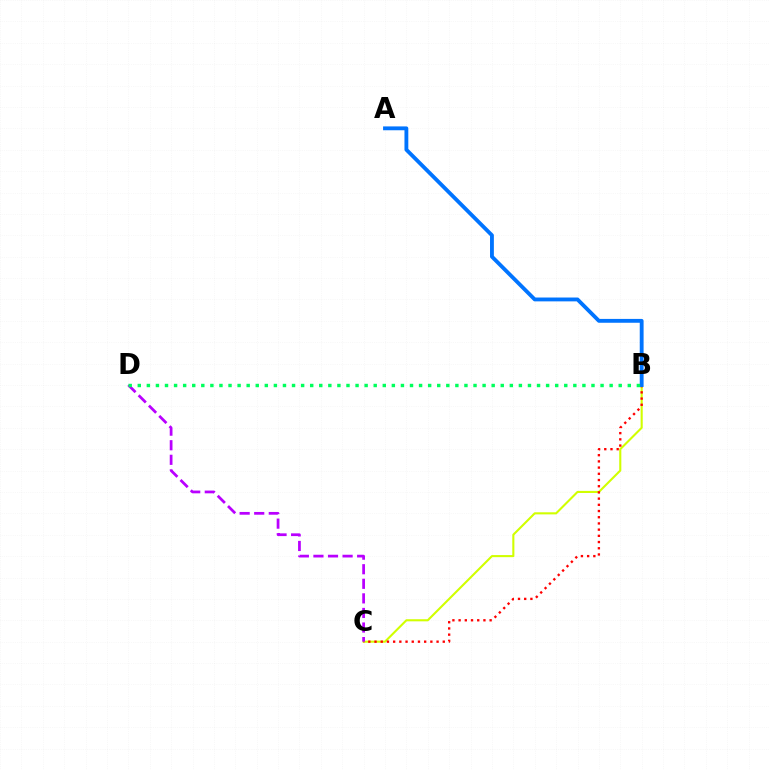{('B', 'C'): [{'color': '#d1ff00', 'line_style': 'solid', 'thickness': 1.51}, {'color': '#ff0000', 'line_style': 'dotted', 'thickness': 1.69}], ('C', 'D'): [{'color': '#b900ff', 'line_style': 'dashed', 'thickness': 1.98}], ('A', 'B'): [{'color': '#0074ff', 'line_style': 'solid', 'thickness': 2.77}], ('B', 'D'): [{'color': '#00ff5c', 'line_style': 'dotted', 'thickness': 2.47}]}